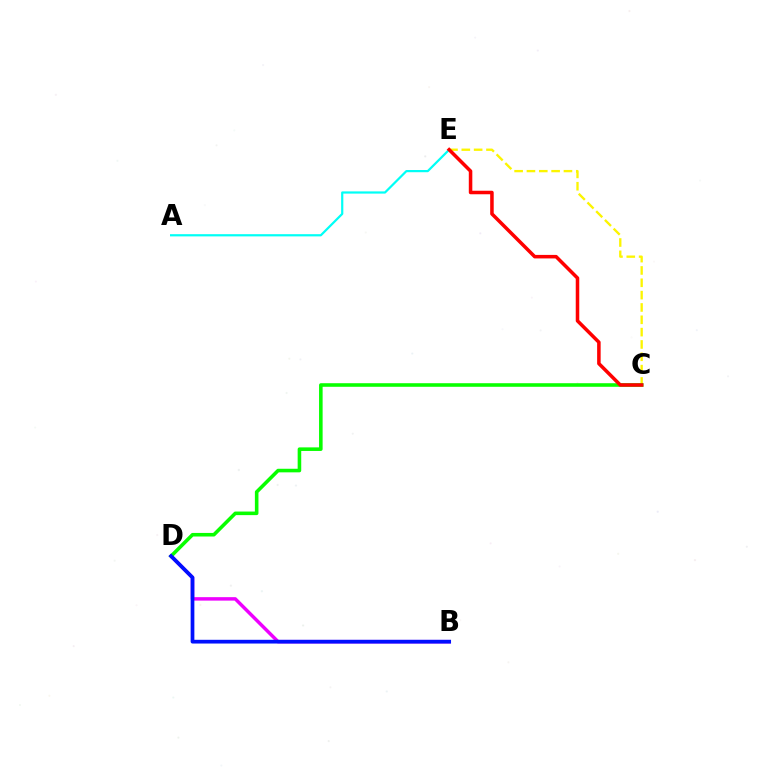{('A', 'E'): [{'color': '#00fff6', 'line_style': 'solid', 'thickness': 1.59}], ('C', 'E'): [{'color': '#fcf500', 'line_style': 'dashed', 'thickness': 1.68}, {'color': '#ff0000', 'line_style': 'solid', 'thickness': 2.54}], ('B', 'D'): [{'color': '#ee00ff', 'line_style': 'solid', 'thickness': 2.49}, {'color': '#0010ff', 'line_style': 'solid', 'thickness': 2.69}], ('C', 'D'): [{'color': '#08ff00', 'line_style': 'solid', 'thickness': 2.57}]}